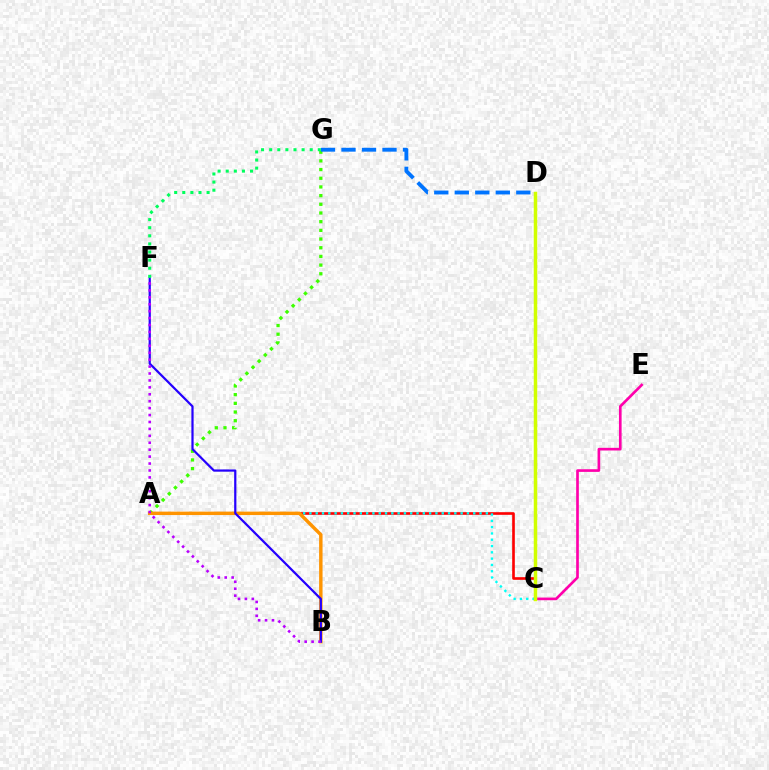{('A', 'G'): [{'color': '#3dff00', 'line_style': 'dotted', 'thickness': 2.36}], ('C', 'E'): [{'color': '#ff00ac', 'line_style': 'solid', 'thickness': 1.92}], ('A', 'C'): [{'color': '#ff0000', 'line_style': 'solid', 'thickness': 1.9}, {'color': '#00fff6', 'line_style': 'dotted', 'thickness': 1.71}], ('A', 'B'): [{'color': '#ff9400', 'line_style': 'solid', 'thickness': 2.48}], ('D', 'G'): [{'color': '#0074ff', 'line_style': 'dashed', 'thickness': 2.79}], ('B', 'F'): [{'color': '#2500ff', 'line_style': 'solid', 'thickness': 1.6}, {'color': '#b900ff', 'line_style': 'dotted', 'thickness': 1.88}], ('C', 'D'): [{'color': '#d1ff00', 'line_style': 'solid', 'thickness': 2.52}], ('F', 'G'): [{'color': '#00ff5c', 'line_style': 'dotted', 'thickness': 2.2}]}